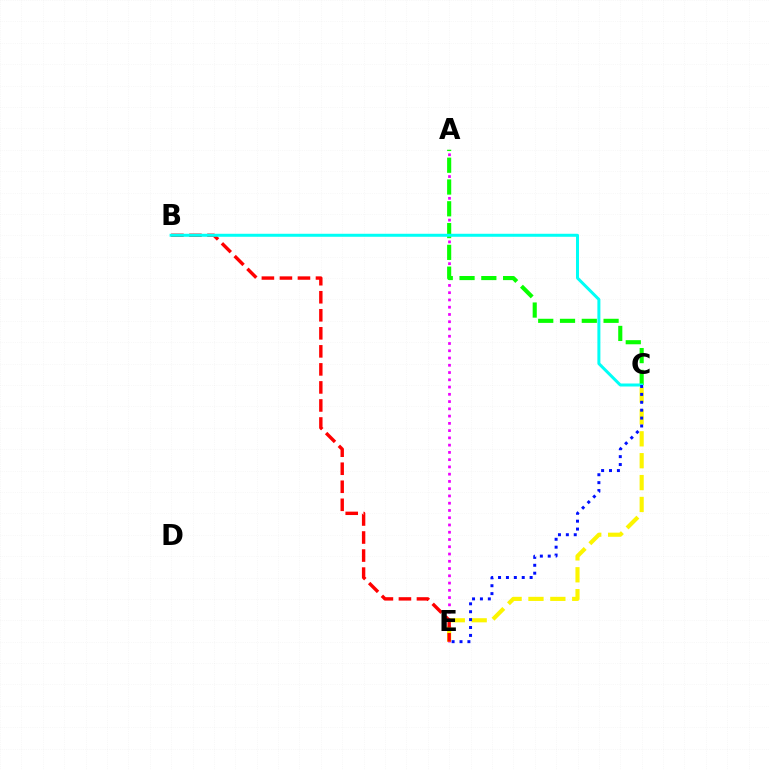{('A', 'E'): [{'color': '#ee00ff', 'line_style': 'dotted', 'thickness': 1.97}], ('C', 'E'): [{'color': '#fcf500', 'line_style': 'dashed', 'thickness': 2.97}, {'color': '#0010ff', 'line_style': 'dotted', 'thickness': 2.15}], ('A', 'C'): [{'color': '#08ff00', 'line_style': 'dashed', 'thickness': 2.96}], ('B', 'E'): [{'color': '#ff0000', 'line_style': 'dashed', 'thickness': 2.45}], ('B', 'C'): [{'color': '#00fff6', 'line_style': 'solid', 'thickness': 2.16}]}